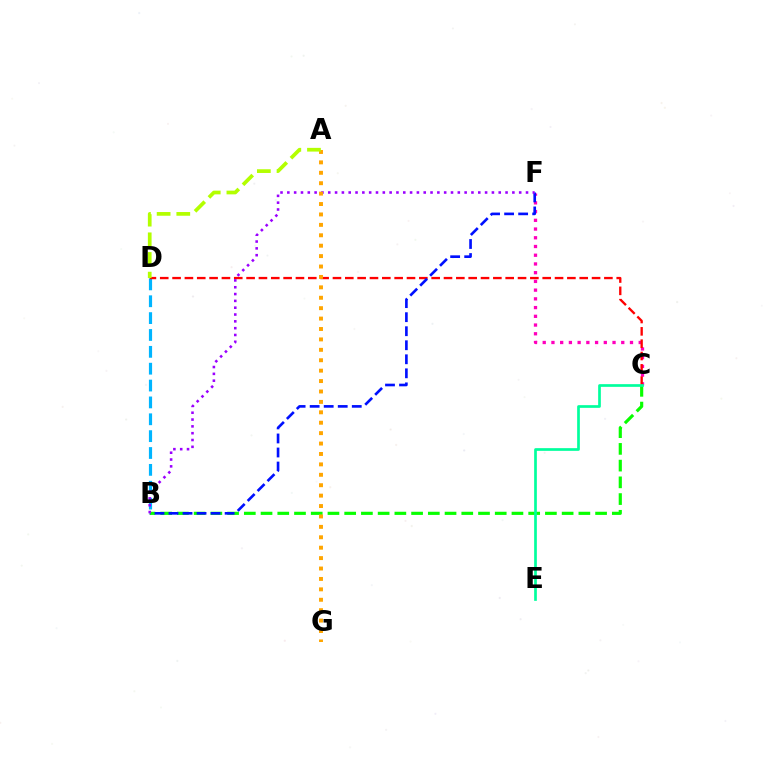{('B', 'C'): [{'color': '#08ff00', 'line_style': 'dashed', 'thickness': 2.27}], ('C', 'F'): [{'color': '#ff00bd', 'line_style': 'dotted', 'thickness': 2.37}], ('B', 'D'): [{'color': '#00b5ff', 'line_style': 'dashed', 'thickness': 2.29}], ('C', 'D'): [{'color': '#ff0000', 'line_style': 'dashed', 'thickness': 1.68}], ('B', 'F'): [{'color': '#0010ff', 'line_style': 'dashed', 'thickness': 1.91}, {'color': '#9b00ff', 'line_style': 'dotted', 'thickness': 1.85}], ('C', 'E'): [{'color': '#00ff9d', 'line_style': 'solid', 'thickness': 1.94}], ('A', 'G'): [{'color': '#ffa500', 'line_style': 'dotted', 'thickness': 2.83}], ('A', 'D'): [{'color': '#b3ff00', 'line_style': 'dashed', 'thickness': 2.67}]}